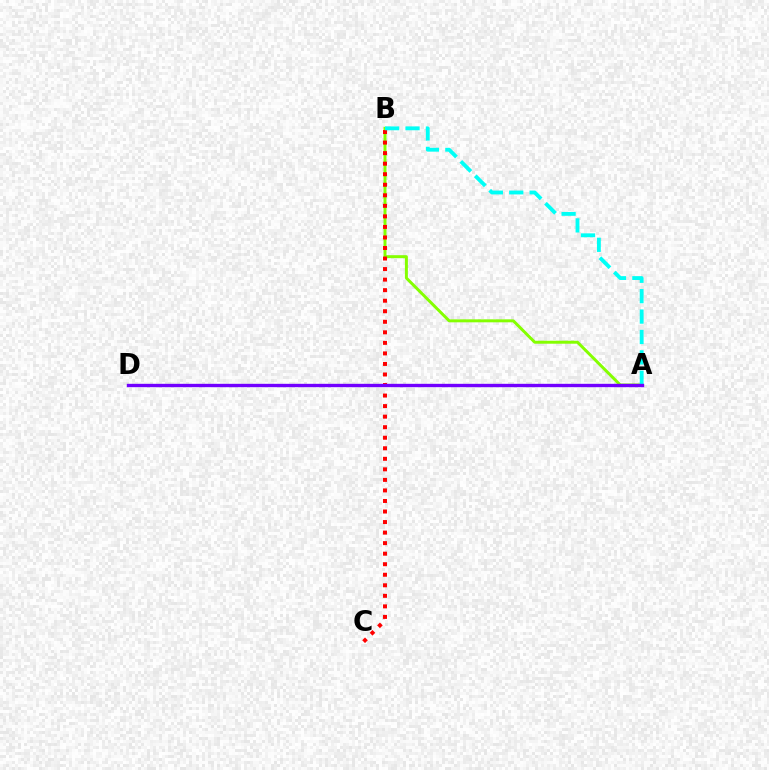{('A', 'B'): [{'color': '#84ff00', 'line_style': 'solid', 'thickness': 2.14}, {'color': '#00fff6', 'line_style': 'dashed', 'thickness': 2.77}], ('B', 'C'): [{'color': '#ff0000', 'line_style': 'dotted', 'thickness': 2.86}], ('A', 'D'): [{'color': '#7200ff', 'line_style': 'solid', 'thickness': 2.42}]}